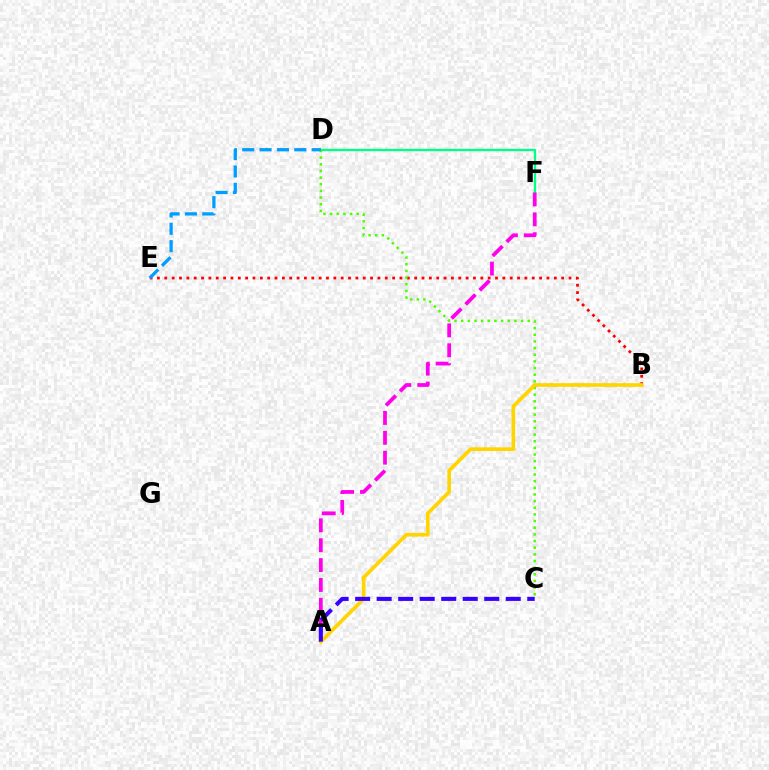{('D', 'F'): [{'color': '#00ff86', 'line_style': 'solid', 'thickness': 1.67}], ('B', 'E'): [{'color': '#ff0000', 'line_style': 'dotted', 'thickness': 2.0}], ('A', 'F'): [{'color': '#ff00ed', 'line_style': 'dashed', 'thickness': 2.7}], ('C', 'D'): [{'color': '#4fff00', 'line_style': 'dotted', 'thickness': 1.81}], ('A', 'B'): [{'color': '#ffd500', 'line_style': 'solid', 'thickness': 2.64}], ('A', 'C'): [{'color': '#3700ff', 'line_style': 'dashed', 'thickness': 2.92}], ('D', 'E'): [{'color': '#009eff', 'line_style': 'dashed', 'thickness': 2.36}]}